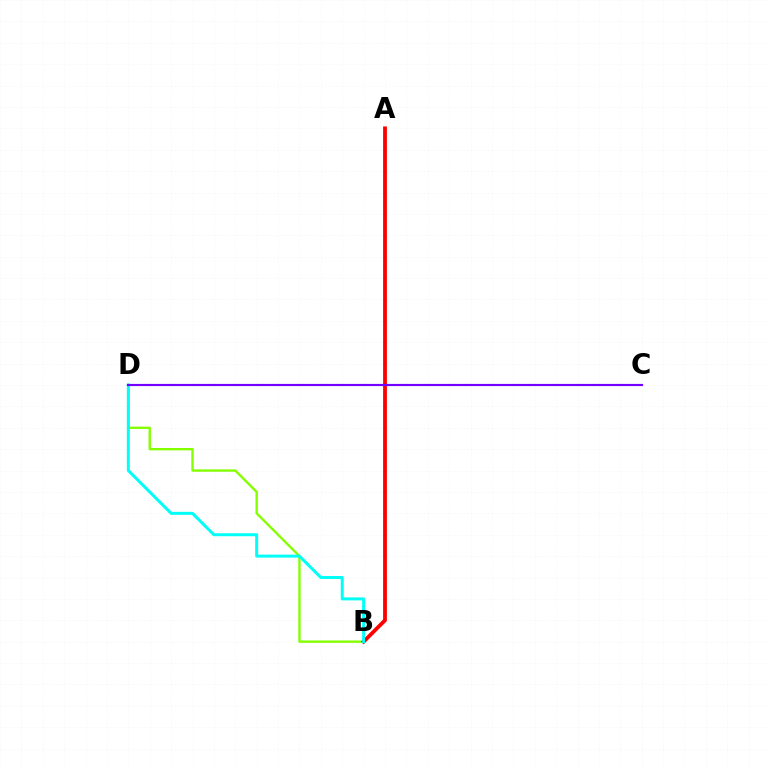{('B', 'D'): [{'color': '#84ff00', 'line_style': 'solid', 'thickness': 1.71}, {'color': '#00fff6', 'line_style': 'solid', 'thickness': 2.15}], ('A', 'B'): [{'color': '#ff0000', 'line_style': 'solid', 'thickness': 2.73}], ('C', 'D'): [{'color': '#7200ff', 'line_style': 'solid', 'thickness': 1.57}]}